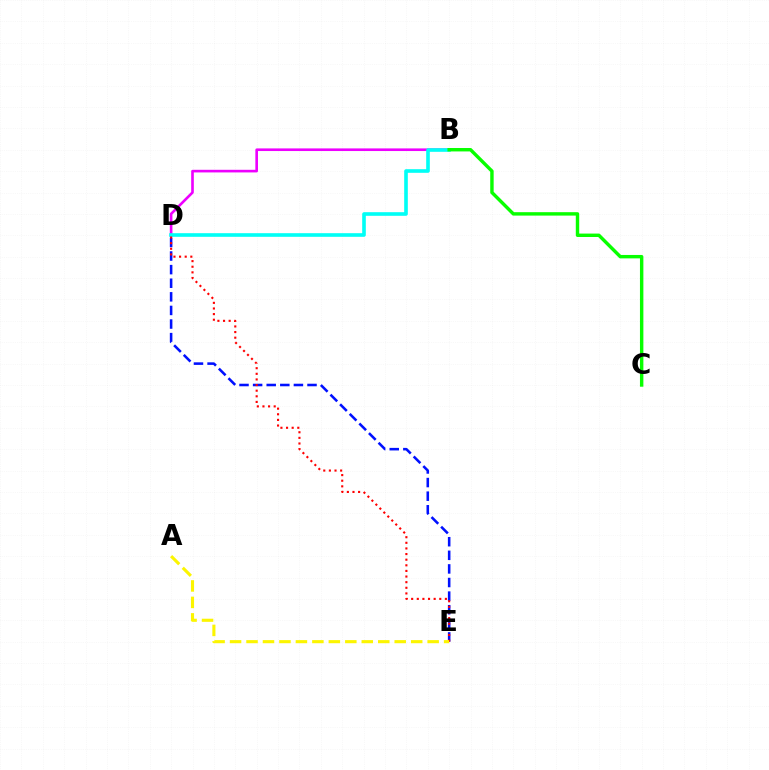{('D', 'E'): [{'color': '#0010ff', 'line_style': 'dashed', 'thickness': 1.85}, {'color': '#ff0000', 'line_style': 'dotted', 'thickness': 1.53}], ('B', 'D'): [{'color': '#ee00ff', 'line_style': 'solid', 'thickness': 1.89}, {'color': '#00fff6', 'line_style': 'solid', 'thickness': 2.61}], ('B', 'C'): [{'color': '#08ff00', 'line_style': 'solid', 'thickness': 2.46}], ('A', 'E'): [{'color': '#fcf500', 'line_style': 'dashed', 'thickness': 2.24}]}